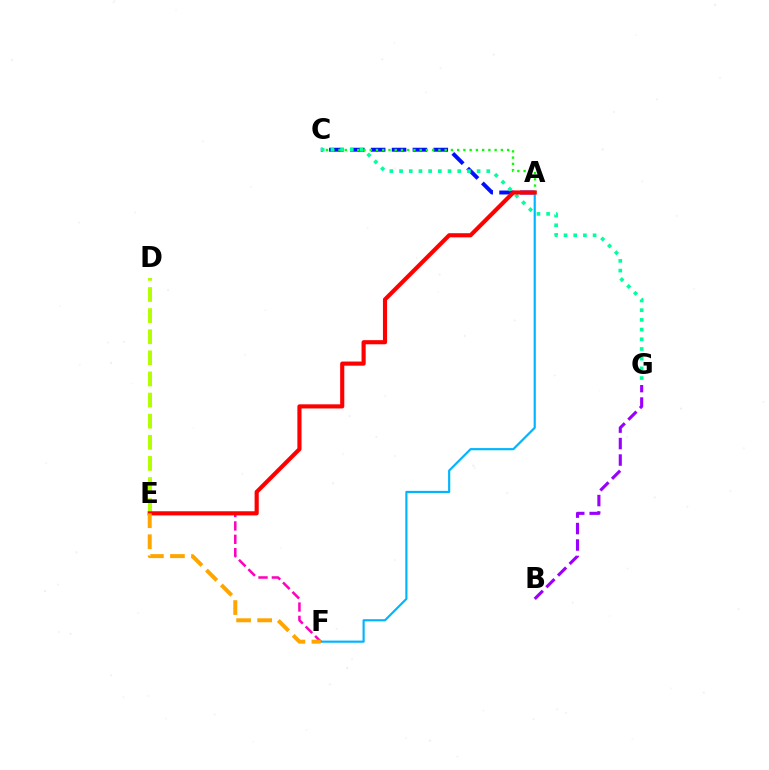{('A', 'C'): [{'color': '#0010ff', 'line_style': 'dashed', 'thickness': 2.84}, {'color': '#08ff00', 'line_style': 'dotted', 'thickness': 1.7}], ('A', 'F'): [{'color': '#00b5ff', 'line_style': 'solid', 'thickness': 1.56}], ('D', 'E'): [{'color': '#b3ff00', 'line_style': 'dashed', 'thickness': 2.87}], ('B', 'G'): [{'color': '#9b00ff', 'line_style': 'dashed', 'thickness': 2.24}], ('E', 'F'): [{'color': '#ff00bd', 'line_style': 'dashed', 'thickness': 1.81}, {'color': '#ffa500', 'line_style': 'dashed', 'thickness': 2.86}], ('C', 'G'): [{'color': '#00ff9d', 'line_style': 'dotted', 'thickness': 2.63}], ('A', 'E'): [{'color': '#ff0000', 'line_style': 'solid', 'thickness': 2.98}]}